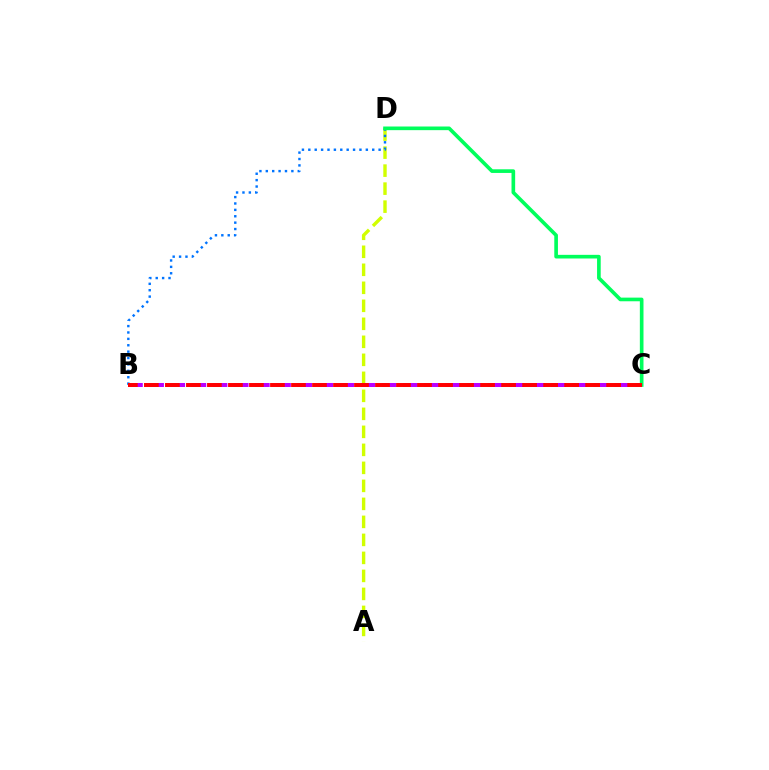{('A', 'D'): [{'color': '#d1ff00', 'line_style': 'dashed', 'thickness': 2.45}], ('B', 'D'): [{'color': '#0074ff', 'line_style': 'dotted', 'thickness': 1.74}], ('C', 'D'): [{'color': '#00ff5c', 'line_style': 'solid', 'thickness': 2.63}], ('B', 'C'): [{'color': '#b900ff', 'line_style': 'dashed', 'thickness': 2.87}, {'color': '#ff0000', 'line_style': 'dashed', 'thickness': 2.85}]}